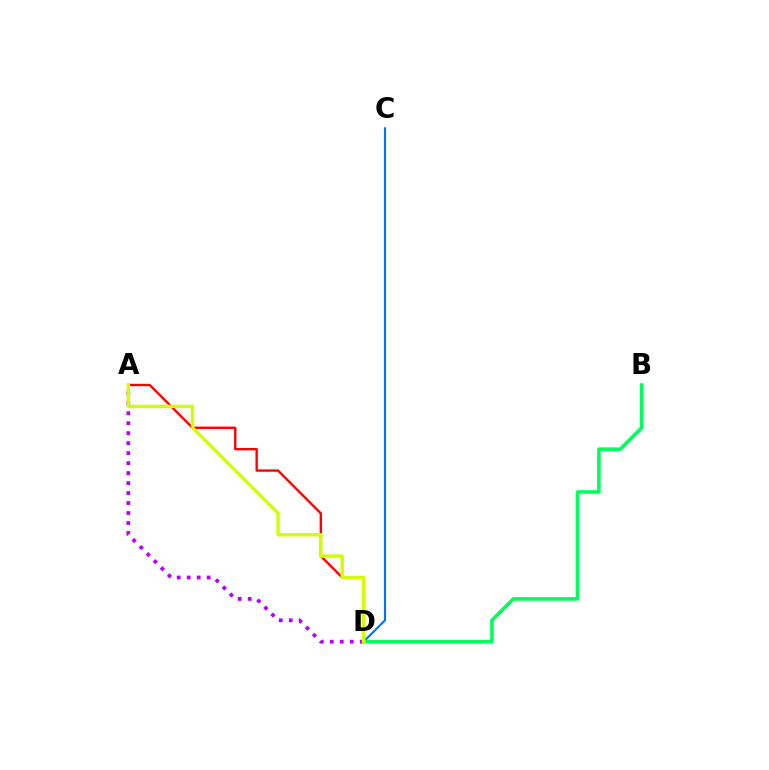{('A', 'D'): [{'color': '#ff0000', 'line_style': 'solid', 'thickness': 1.71}, {'color': '#b900ff', 'line_style': 'dotted', 'thickness': 2.71}, {'color': '#d1ff00', 'line_style': 'solid', 'thickness': 2.44}], ('C', 'D'): [{'color': '#0074ff', 'line_style': 'solid', 'thickness': 1.54}], ('B', 'D'): [{'color': '#00ff5c', 'line_style': 'solid', 'thickness': 2.57}]}